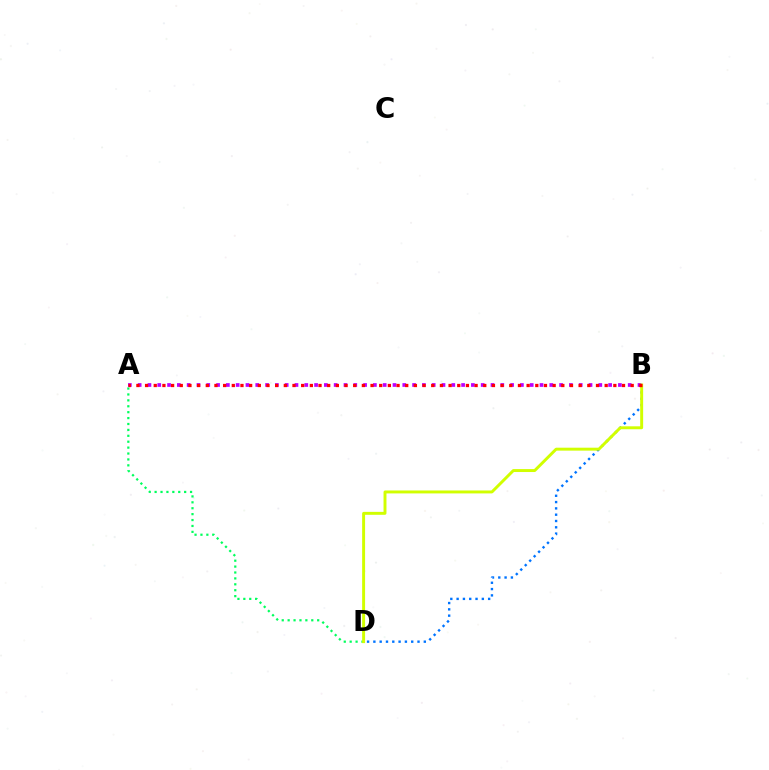{('A', 'D'): [{'color': '#00ff5c', 'line_style': 'dotted', 'thickness': 1.61}], ('B', 'D'): [{'color': '#0074ff', 'line_style': 'dotted', 'thickness': 1.71}, {'color': '#d1ff00', 'line_style': 'solid', 'thickness': 2.12}], ('A', 'B'): [{'color': '#b900ff', 'line_style': 'dotted', 'thickness': 2.66}, {'color': '#ff0000', 'line_style': 'dotted', 'thickness': 2.36}]}